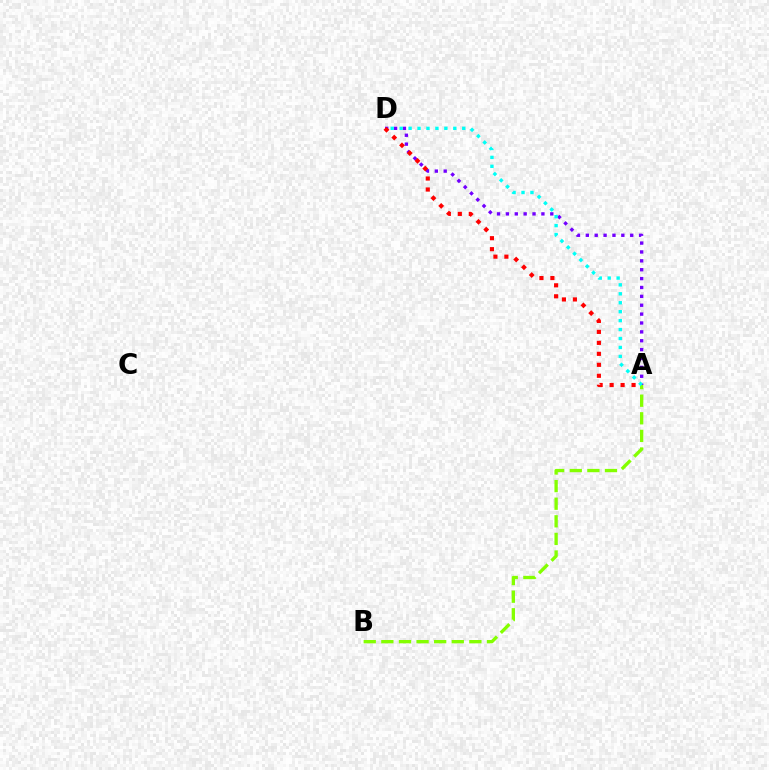{('A', 'D'): [{'color': '#7200ff', 'line_style': 'dotted', 'thickness': 2.41}, {'color': '#00fff6', 'line_style': 'dotted', 'thickness': 2.43}, {'color': '#ff0000', 'line_style': 'dotted', 'thickness': 2.98}], ('A', 'B'): [{'color': '#84ff00', 'line_style': 'dashed', 'thickness': 2.39}]}